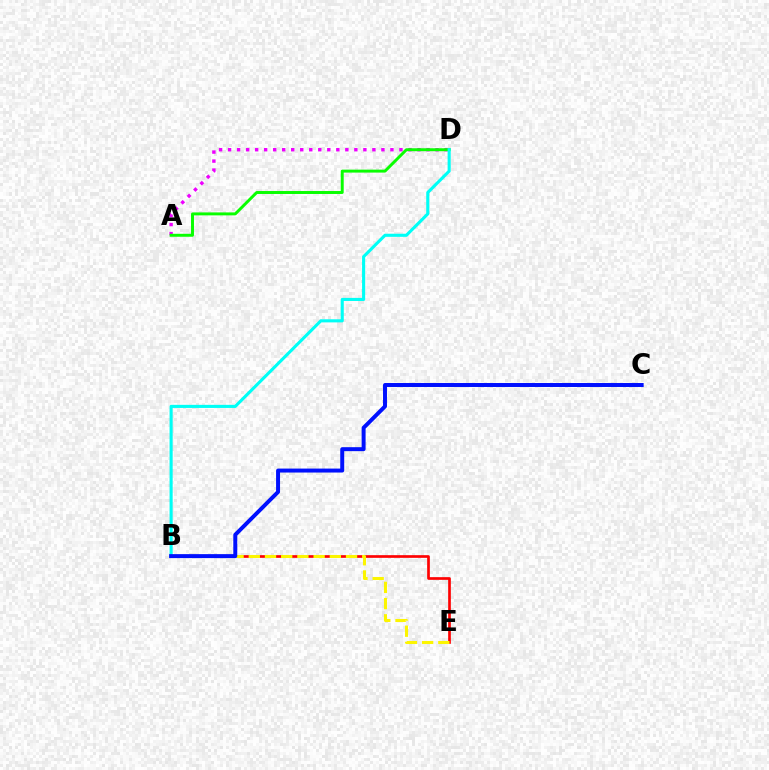{('B', 'E'): [{'color': '#ff0000', 'line_style': 'solid', 'thickness': 1.93}, {'color': '#fcf500', 'line_style': 'dashed', 'thickness': 2.2}], ('A', 'D'): [{'color': '#ee00ff', 'line_style': 'dotted', 'thickness': 2.45}, {'color': '#08ff00', 'line_style': 'solid', 'thickness': 2.13}], ('B', 'D'): [{'color': '#00fff6', 'line_style': 'solid', 'thickness': 2.23}], ('B', 'C'): [{'color': '#0010ff', 'line_style': 'solid', 'thickness': 2.86}]}